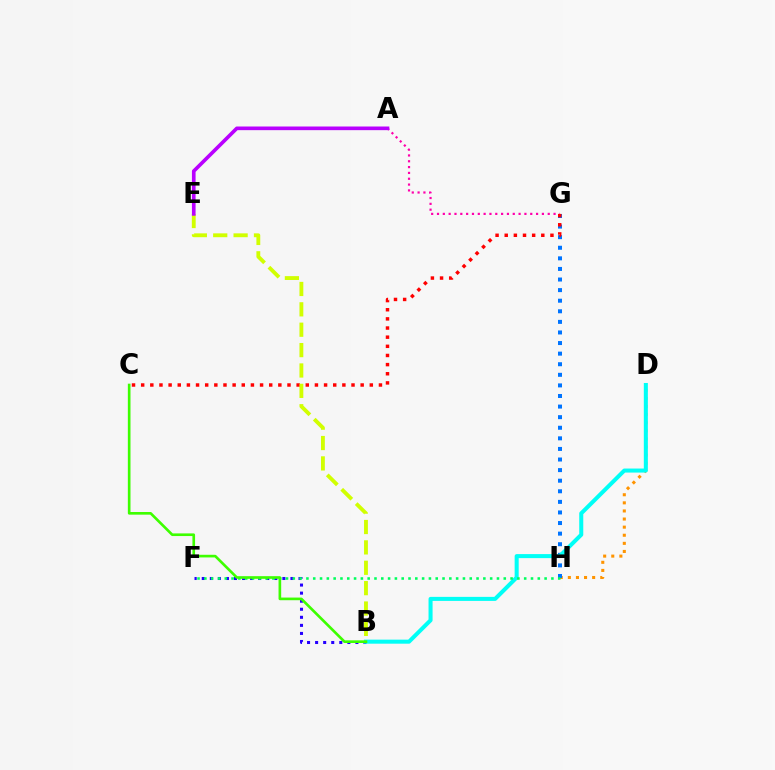{('A', 'G'): [{'color': '#ff00ac', 'line_style': 'dotted', 'thickness': 1.58}], ('D', 'H'): [{'color': '#ff9400', 'line_style': 'dotted', 'thickness': 2.2}], ('B', 'F'): [{'color': '#2500ff', 'line_style': 'dotted', 'thickness': 2.19}], ('G', 'H'): [{'color': '#0074ff', 'line_style': 'dotted', 'thickness': 2.88}], ('B', 'D'): [{'color': '#00fff6', 'line_style': 'solid', 'thickness': 2.9}], ('F', 'H'): [{'color': '#00ff5c', 'line_style': 'dotted', 'thickness': 1.85}], ('B', 'C'): [{'color': '#3dff00', 'line_style': 'solid', 'thickness': 1.91}], ('C', 'G'): [{'color': '#ff0000', 'line_style': 'dotted', 'thickness': 2.48}], ('B', 'E'): [{'color': '#d1ff00', 'line_style': 'dashed', 'thickness': 2.77}], ('A', 'E'): [{'color': '#b900ff', 'line_style': 'solid', 'thickness': 2.63}]}